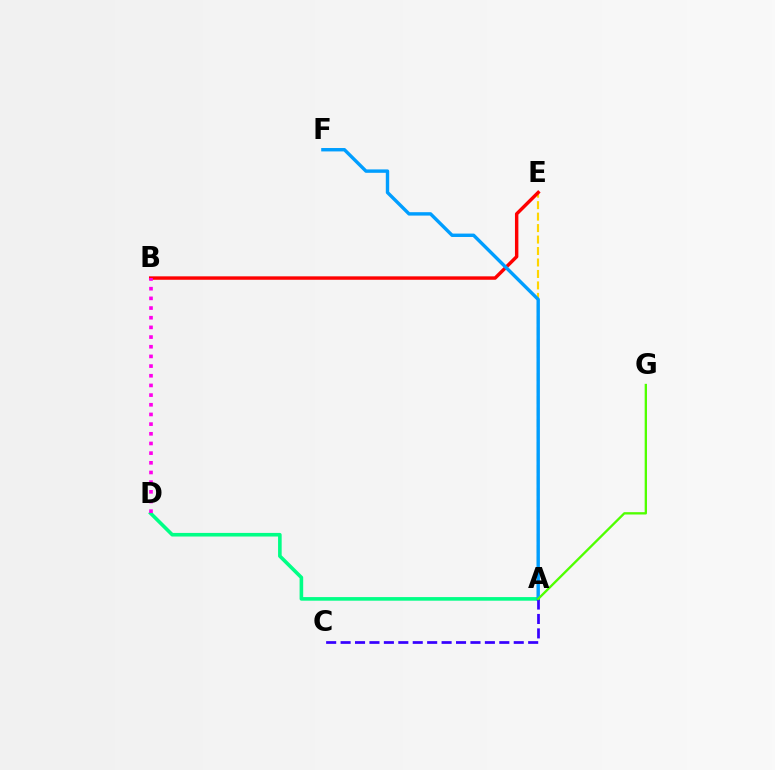{('A', 'D'): [{'color': '#00ff86', 'line_style': 'solid', 'thickness': 2.6}], ('A', 'E'): [{'color': '#ffd500', 'line_style': 'dashed', 'thickness': 1.56}], ('B', 'E'): [{'color': '#ff0000', 'line_style': 'solid', 'thickness': 2.47}], ('A', 'F'): [{'color': '#009eff', 'line_style': 'solid', 'thickness': 2.45}], ('A', 'C'): [{'color': '#3700ff', 'line_style': 'dashed', 'thickness': 1.96}], ('B', 'D'): [{'color': '#ff00ed', 'line_style': 'dotted', 'thickness': 2.63}], ('A', 'G'): [{'color': '#4fff00', 'line_style': 'solid', 'thickness': 1.68}]}